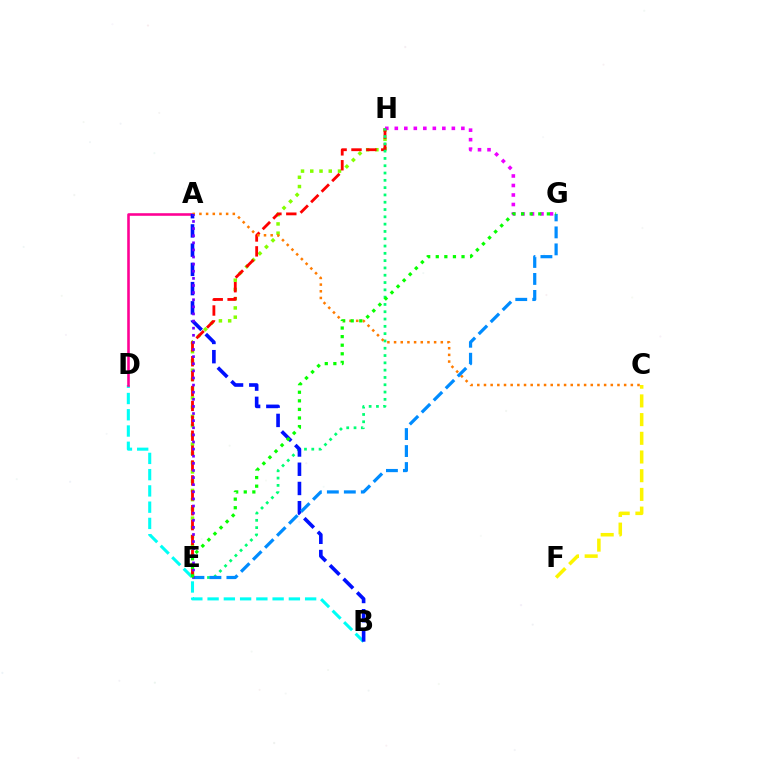{('B', 'D'): [{'color': '#00fff6', 'line_style': 'dashed', 'thickness': 2.21}], ('C', 'F'): [{'color': '#fcf500', 'line_style': 'dashed', 'thickness': 2.54}], ('A', 'D'): [{'color': '#ff0094', 'line_style': 'solid', 'thickness': 1.86}], ('E', 'H'): [{'color': '#84ff00', 'line_style': 'dotted', 'thickness': 2.51}, {'color': '#ff0000', 'line_style': 'dashed', 'thickness': 2.02}, {'color': '#00ff74', 'line_style': 'dotted', 'thickness': 1.98}], ('G', 'H'): [{'color': '#ee00ff', 'line_style': 'dotted', 'thickness': 2.58}], ('A', 'C'): [{'color': '#ff7c00', 'line_style': 'dotted', 'thickness': 1.81}], ('A', 'B'): [{'color': '#0010ff', 'line_style': 'dashed', 'thickness': 2.61}], ('E', 'G'): [{'color': '#008cff', 'line_style': 'dashed', 'thickness': 2.31}, {'color': '#08ff00', 'line_style': 'dotted', 'thickness': 2.33}], ('A', 'E'): [{'color': '#7200ff', 'line_style': 'dotted', 'thickness': 1.93}]}